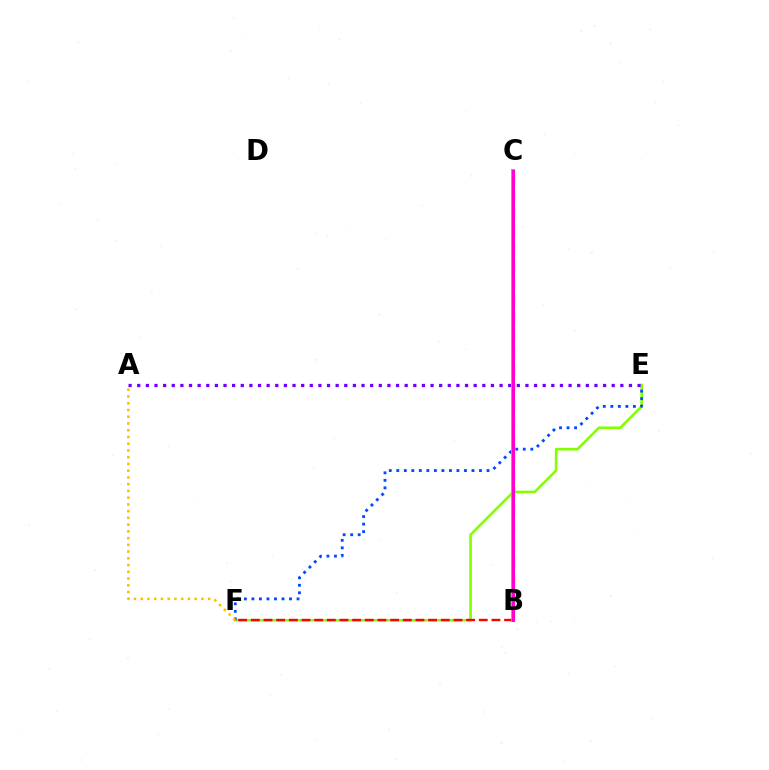{('E', 'F'): [{'color': '#84ff00', 'line_style': 'solid', 'thickness': 1.89}, {'color': '#004bff', 'line_style': 'dotted', 'thickness': 2.04}], ('B', 'F'): [{'color': '#ff0000', 'line_style': 'dashed', 'thickness': 1.72}], ('B', 'C'): [{'color': '#00fff6', 'line_style': 'dashed', 'thickness': 2.36}, {'color': '#00ff39', 'line_style': 'solid', 'thickness': 2.8}, {'color': '#ff00cf', 'line_style': 'solid', 'thickness': 2.18}], ('A', 'E'): [{'color': '#7200ff', 'line_style': 'dotted', 'thickness': 2.34}], ('A', 'F'): [{'color': '#ffbd00', 'line_style': 'dotted', 'thickness': 1.83}]}